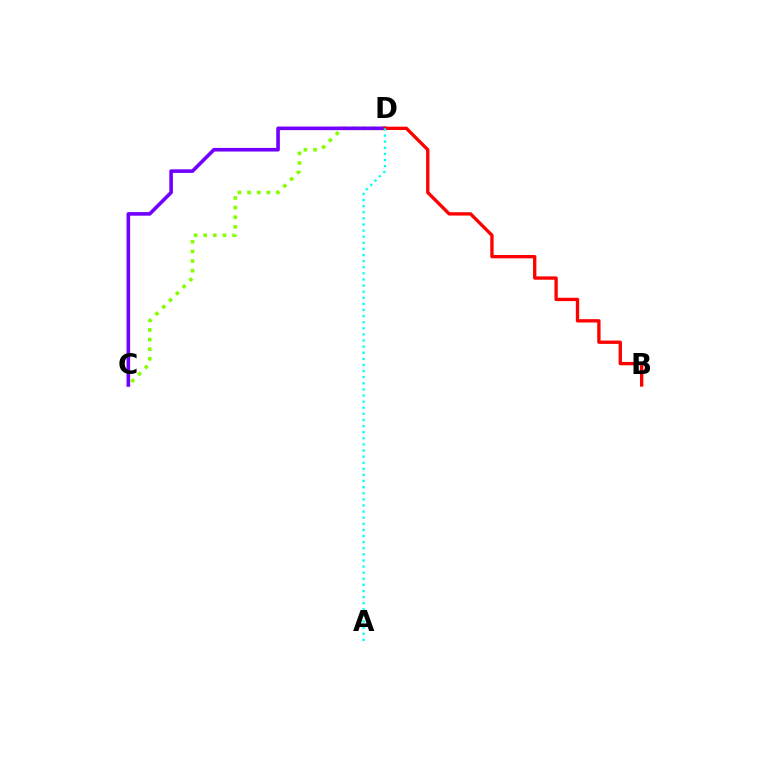{('C', 'D'): [{'color': '#84ff00', 'line_style': 'dotted', 'thickness': 2.61}, {'color': '#7200ff', 'line_style': 'solid', 'thickness': 2.59}], ('B', 'D'): [{'color': '#ff0000', 'line_style': 'solid', 'thickness': 2.4}], ('A', 'D'): [{'color': '#00fff6', 'line_style': 'dotted', 'thickness': 1.66}]}